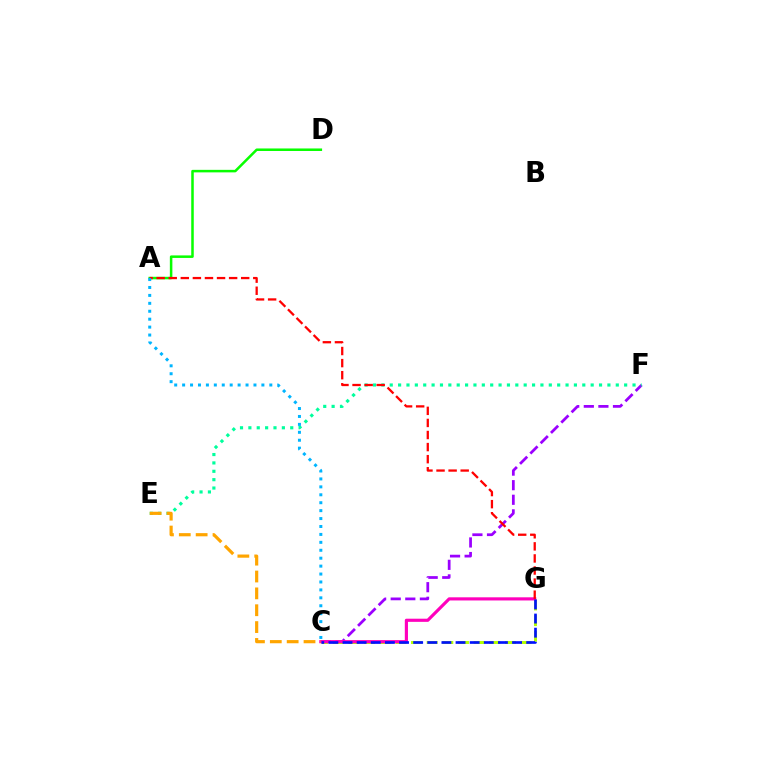{('C', 'F'): [{'color': '#9b00ff', 'line_style': 'dashed', 'thickness': 1.98}], ('A', 'D'): [{'color': '#08ff00', 'line_style': 'solid', 'thickness': 1.82}], ('C', 'G'): [{'color': '#b3ff00', 'line_style': 'dashed', 'thickness': 2.13}, {'color': '#ff00bd', 'line_style': 'solid', 'thickness': 2.27}, {'color': '#0010ff', 'line_style': 'dashed', 'thickness': 1.92}], ('E', 'F'): [{'color': '#00ff9d', 'line_style': 'dotted', 'thickness': 2.27}], ('C', 'E'): [{'color': '#ffa500', 'line_style': 'dashed', 'thickness': 2.29}], ('A', 'G'): [{'color': '#ff0000', 'line_style': 'dashed', 'thickness': 1.64}], ('A', 'C'): [{'color': '#00b5ff', 'line_style': 'dotted', 'thickness': 2.15}]}